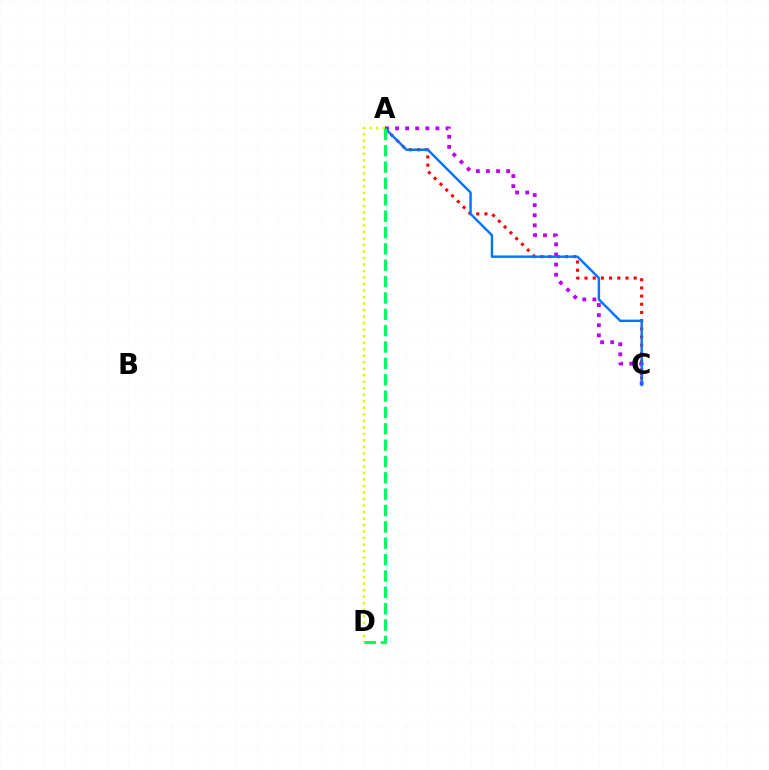{('A', 'C'): [{'color': '#b900ff', 'line_style': 'dotted', 'thickness': 2.74}, {'color': '#ff0000', 'line_style': 'dotted', 'thickness': 2.22}, {'color': '#0074ff', 'line_style': 'solid', 'thickness': 1.74}], ('A', 'D'): [{'color': '#d1ff00', 'line_style': 'dotted', 'thickness': 1.77}, {'color': '#00ff5c', 'line_style': 'dashed', 'thickness': 2.22}]}